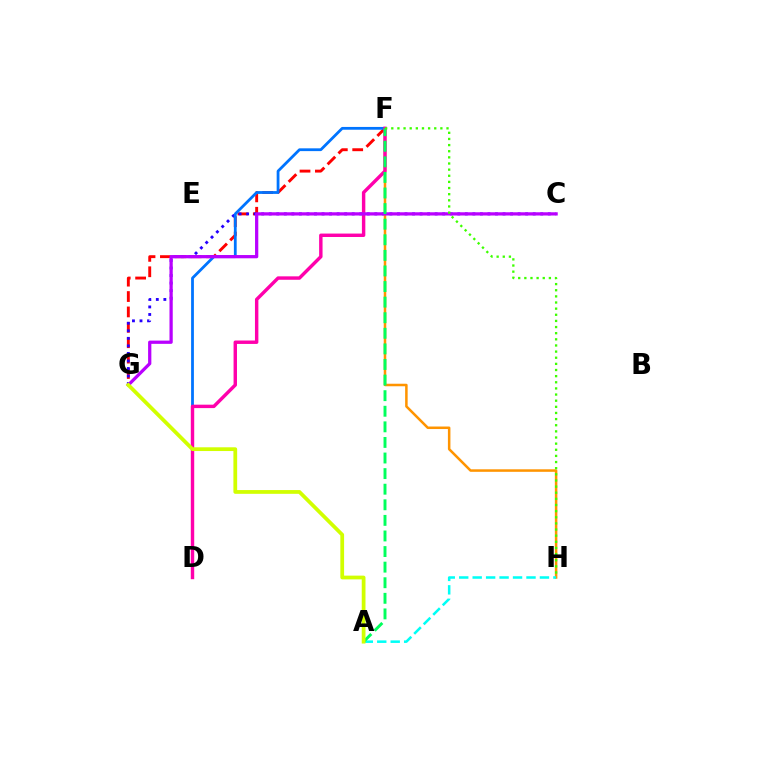{('F', 'G'): [{'color': '#ff0000', 'line_style': 'dashed', 'thickness': 2.09}], ('C', 'G'): [{'color': '#2500ff', 'line_style': 'dotted', 'thickness': 2.05}, {'color': '#b900ff', 'line_style': 'solid', 'thickness': 2.34}], ('F', 'H'): [{'color': '#ff9400', 'line_style': 'solid', 'thickness': 1.82}, {'color': '#3dff00', 'line_style': 'dotted', 'thickness': 1.67}], ('A', 'H'): [{'color': '#00fff6', 'line_style': 'dashed', 'thickness': 1.83}], ('D', 'F'): [{'color': '#0074ff', 'line_style': 'solid', 'thickness': 2.01}, {'color': '#ff00ac', 'line_style': 'solid', 'thickness': 2.47}], ('A', 'F'): [{'color': '#00ff5c', 'line_style': 'dashed', 'thickness': 2.12}], ('A', 'G'): [{'color': '#d1ff00', 'line_style': 'solid', 'thickness': 2.7}]}